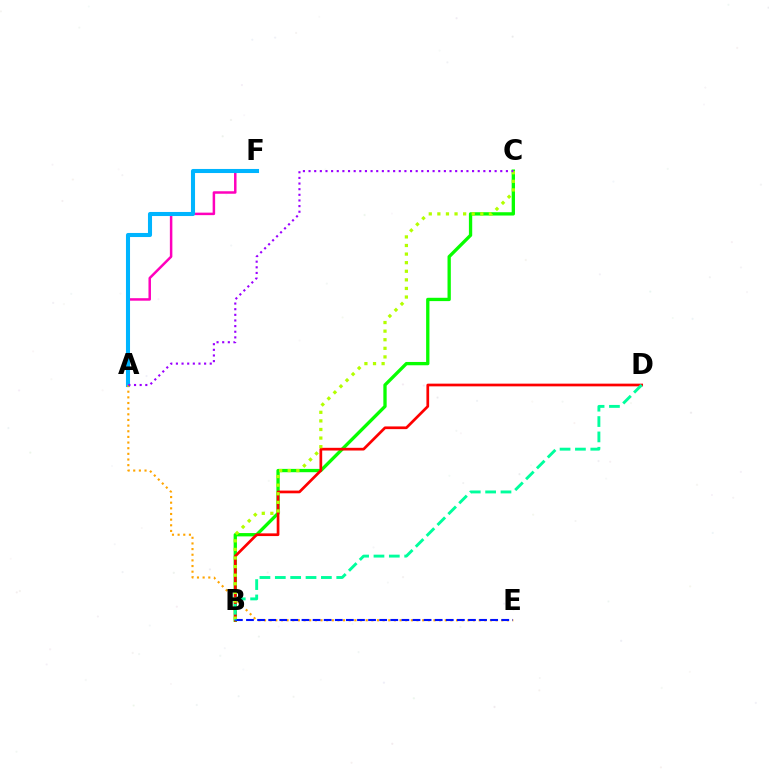{('B', 'C'): [{'color': '#08ff00', 'line_style': 'solid', 'thickness': 2.39}, {'color': '#b3ff00', 'line_style': 'dotted', 'thickness': 2.33}], ('B', 'D'): [{'color': '#ff0000', 'line_style': 'solid', 'thickness': 1.95}, {'color': '#00ff9d', 'line_style': 'dashed', 'thickness': 2.09}], ('A', 'F'): [{'color': '#ff00bd', 'line_style': 'solid', 'thickness': 1.8}, {'color': '#00b5ff', 'line_style': 'solid', 'thickness': 2.93}], ('A', 'E'): [{'color': '#ffa500', 'line_style': 'dotted', 'thickness': 1.53}], ('B', 'E'): [{'color': '#0010ff', 'line_style': 'dashed', 'thickness': 1.51}], ('A', 'C'): [{'color': '#9b00ff', 'line_style': 'dotted', 'thickness': 1.53}]}